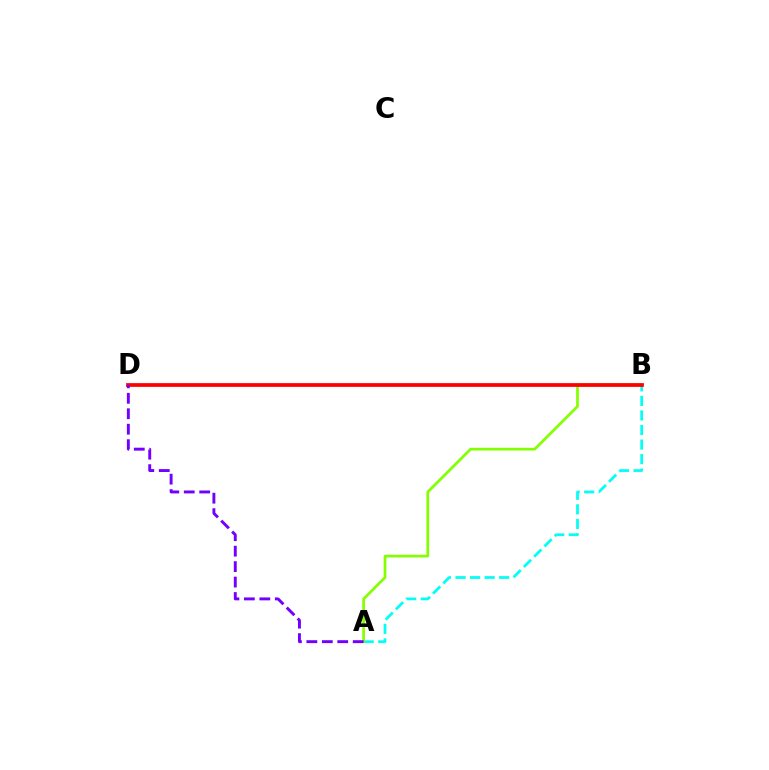{('A', 'B'): [{'color': '#00fff6', 'line_style': 'dashed', 'thickness': 1.98}, {'color': '#84ff00', 'line_style': 'solid', 'thickness': 1.95}], ('B', 'D'): [{'color': '#ff0000', 'line_style': 'solid', 'thickness': 2.7}], ('A', 'D'): [{'color': '#7200ff', 'line_style': 'dashed', 'thickness': 2.1}]}